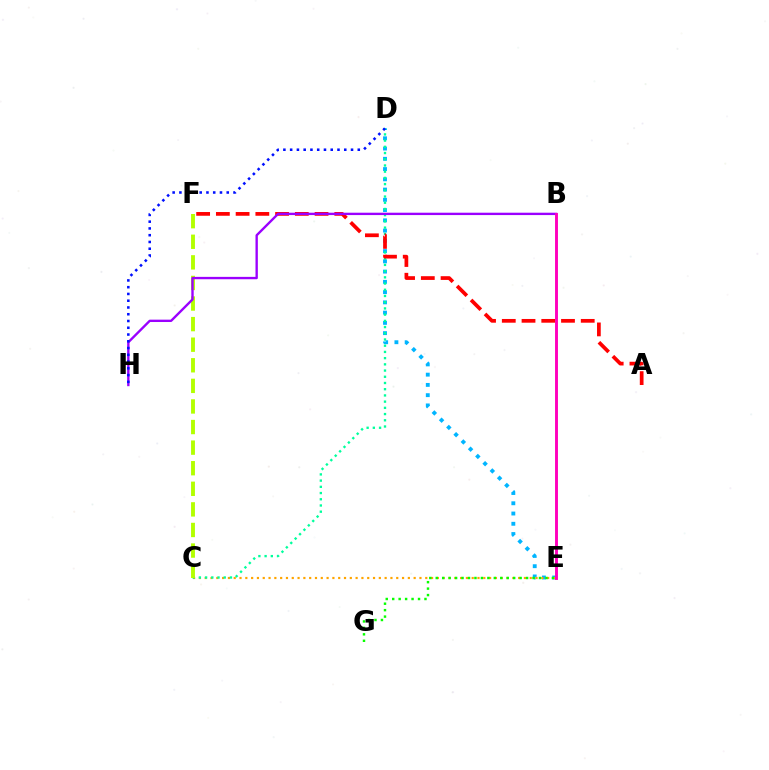{('D', 'E'): [{'color': '#00b5ff', 'line_style': 'dotted', 'thickness': 2.79}], ('C', 'E'): [{'color': '#ffa500', 'line_style': 'dotted', 'thickness': 1.58}], ('C', 'D'): [{'color': '#00ff9d', 'line_style': 'dotted', 'thickness': 1.69}], ('E', 'G'): [{'color': '#08ff00', 'line_style': 'dotted', 'thickness': 1.75}], ('C', 'F'): [{'color': '#b3ff00', 'line_style': 'dashed', 'thickness': 2.8}], ('A', 'F'): [{'color': '#ff0000', 'line_style': 'dashed', 'thickness': 2.68}], ('B', 'H'): [{'color': '#9b00ff', 'line_style': 'solid', 'thickness': 1.7}], ('B', 'E'): [{'color': '#ff00bd', 'line_style': 'solid', 'thickness': 2.09}], ('D', 'H'): [{'color': '#0010ff', 'line_style': 'dotted', 'thickness': 1.84}]}